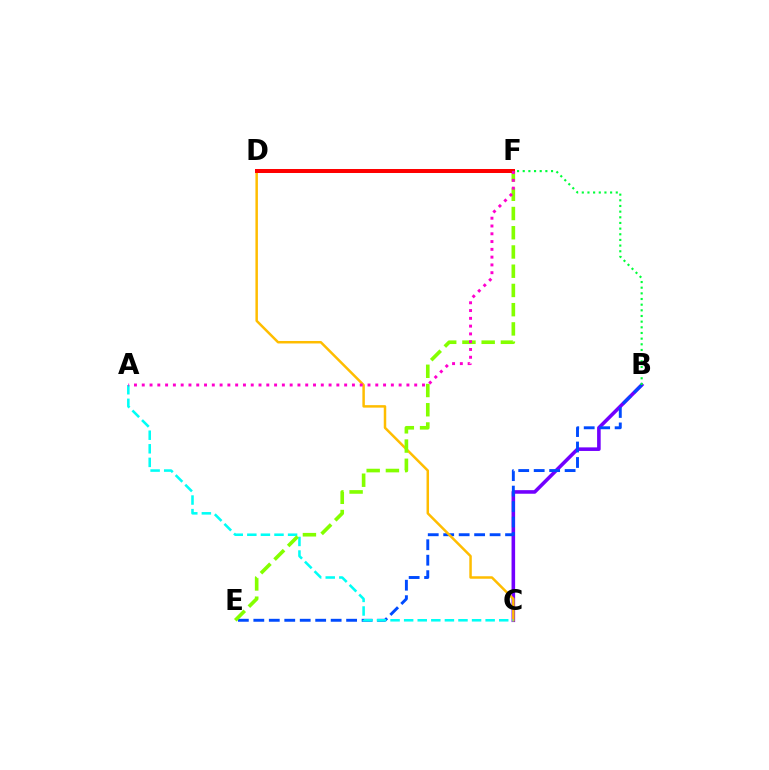{('B', 'C'): [{'color': '#7200ff', 'line_style': 'solid', 'thickness': 2.58}], ('B', 'E'): [{'color': '#004bff', 'line_style': 'dashed', 'thickness': 2.1}], ('C', 'D'): [{'color': '#ffbd00', 'line_style': 'solid', 'thickness': 1.79}], ('A', 'C'): [{'color': '#00fff6', 'line_style': 'dashed', 'thickness': 1.85}], ('E', 'F'): [{'color': '#84ff00', 'line_style': 'dashed', 'thickness': 2.61}], ('D', 'F'): [{'color': '#ff0000', 'line_style': 'solid', 'thickness': 2.87}], ('A', 'F'): [{'color': '#ff00cf', 'line_style': 'dotted', 'thickness': 2.12}], ('B', 'F'): [{'color': '#00ff39', 'line_style': 'dotted', 'thickness': 1.54}]}